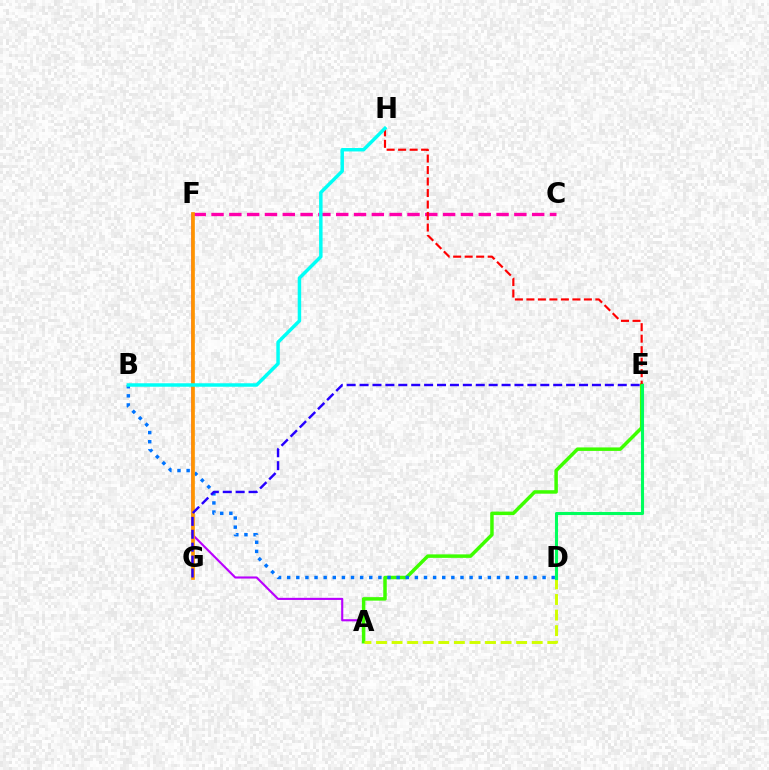{('A', 'F'): [{'color': '#b900ff', 'line_style': 'solid', 'thickness': 1.52}], ('C', 'F'): [{'color': '#ff00ac', 'line_style': 'dashed', 'thickness': 2.42}], ('A', 'E'): [{'color': '#3dff00', 'line_style': 'solid', 'thickness': 2.51}], ('B', 'D'): [{'color': '#0074ff', 'line_style': 'dotted', 'thickness': 2.48}], ('A', 'D'): [{'color': '#d1ff00', 'line_style': 'dashed', 'thickness': 2.12}], ('E', 'H'): [{'color': '#ff0000', 'line_style': 'dashed', 'thickness': 1.56}], ('D', 'E'): [{'color': '#00ff5c', 'line_style': 'solid', 'thickness': 2.22}], ('F', 'G'): [{'color': '#ff9400', 'line_style': 'solid', 'thickness': 2.65}], ('B', 'H'): [{'color': '#00fff6', 'line_style': 'solid', 'thickness': 2.5}], ('E', 'G'): [{'color': '#2500ff', 'line_style': 'dashed', 'thickness': 1.75}]}